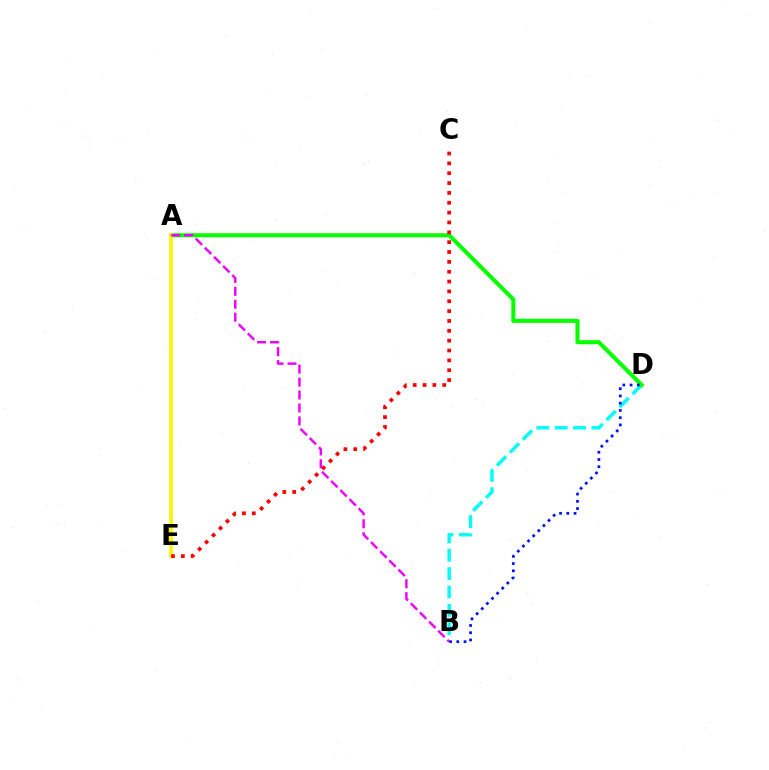{('B', 'D'): [{'color': '#00fff6', 'line_style': 'dashed', 'thickness': 2.49}, {'color': '#0010ff', 'line_style': 'dotted', 'thickness': 1.97}], ('A', 'D'): [{'color': '#08ff00', 'line_style': 'solid', 'thickness': 2.94}], ('A', 'E'): [{'color': '#fcf500', 'line_style': 'solid', 'thickness': 2.68}], ('C', 'E'): [{'color': '#ff0000', 'line_style': 'dotted', 'thickness': 2.68}], ('A', 'B'): [{'color': '#ee00ff', 'line_style': 'dashed', 'thickness': 1.76}]}